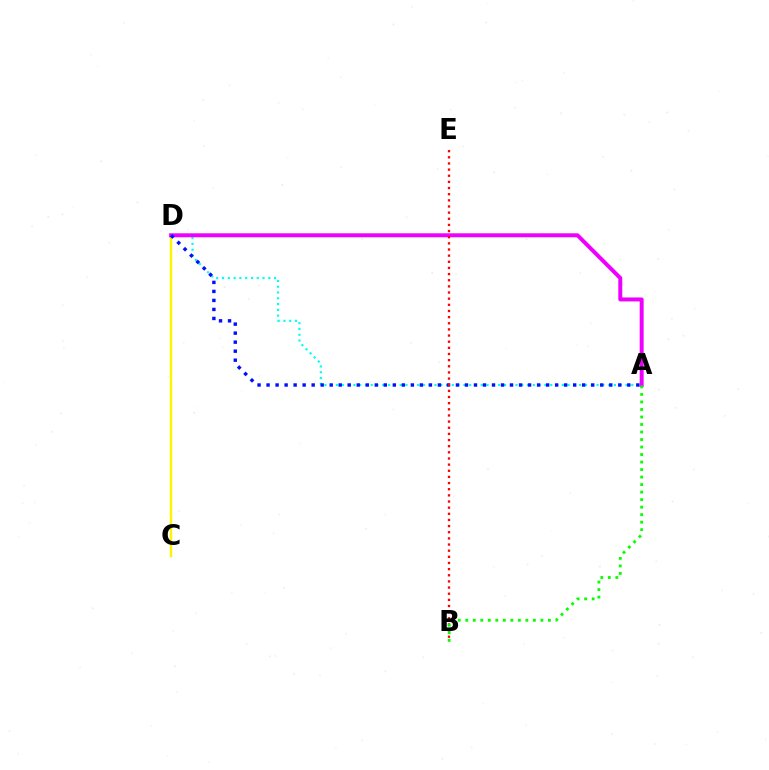{('A', 'D'): [{'color': '#00fff6', 'line_style': 'dotted', 'thickness': 1.57}, {'color': '#ee00ff', 'line_style': 'solid', 'thickness': 2.85}, {'color': '#0010ff', 'line_style': 'dotted', 'thickness': 2.45}], ('C', 'D'): [{'color': '#fcf500', 'line_style': 'solid', 'thickness': 1.77}], ('B', 'E'): [{'color': '#ff0000', 'line_style': 'dotted', 'thickness': 1.67}], ('A', 'B'): [{'color': '#08ff00', 'line_style': 'dotted', 'thickness': 2.04}]}